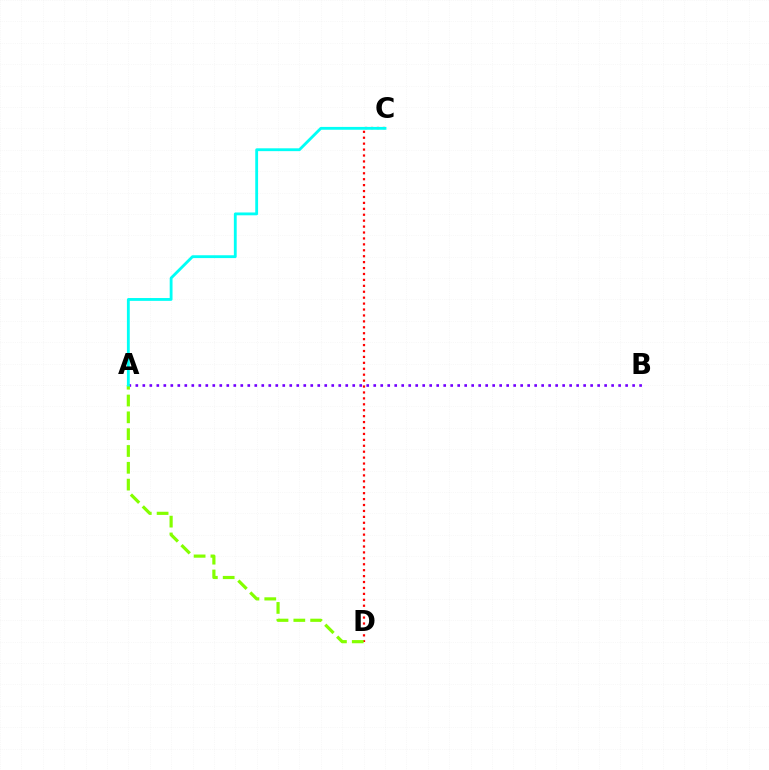{('A', 'B'): [{'color': '#7200ff', 'line_style': 'dotted', 'thickness': 1.9}], ('C', 'D'): [{'color': '#ff0000', 'line_style': 'dotted', 'thickness': 1.61}], ('A', 'D'): [{'color': '#84ff00', 'line_style': 'dashed', 'thickness': 2.28}], ('A', 'C'): [{'color': '#00fff6', 'line_style': 'solid', 'thickness': 2.04}]}